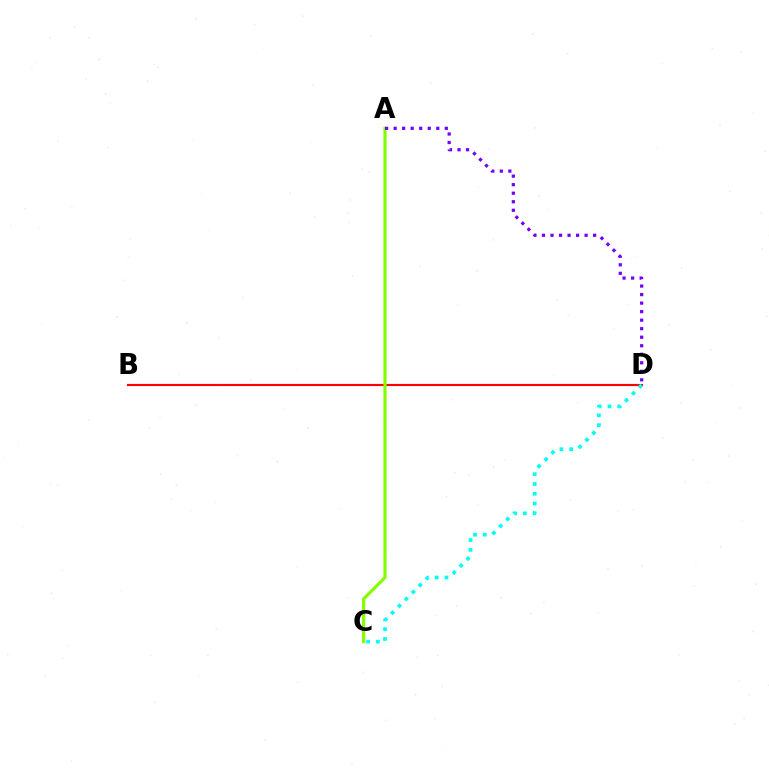{('B', 'D'): [{'color': '#ff0000', 'line_style': 'solid', 'thickness': 1.54}], ('C', 'D'): [{'color': '#00fff6', 'line_style': 'dotted', 'thickness': 2.66}], ('A', 'C'): [{'color': '#84ff00', 'line_style': 'solid', 'thickness': 2.28}], ('A', 'D'): [{'color': '#7200ff', 'line_style': 'dotted', 'thickness': 2.32}]}